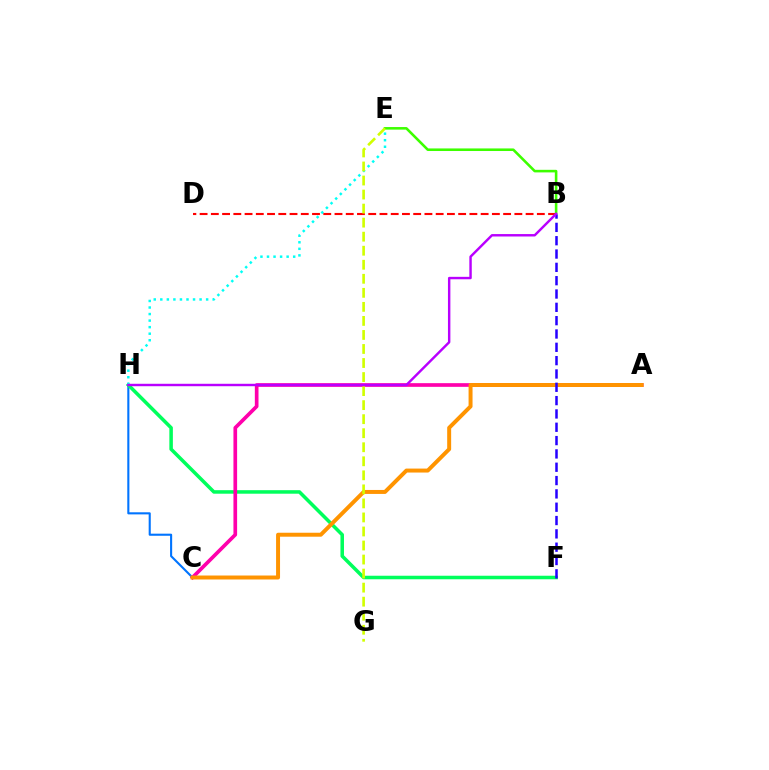{('C', 'H'): [{'color': '#0074ff', 'line_style': 'solid', 'thickness': 1.51}], ('F', 'H'): [{'color': '#00ff5c', 'line_style': 'solid', 'thickness': 2.54}], ('A', 'C'): [{'color': '#ff00ac', 'line_style': 'solid', 'thickness': 2.64}, {'color': '#ff9400', 'line_style': 'solid', 'thickness': 2.86}], ('E', 'H'): [{'color': '#00fff6', 'line_style': 'dotted', 'thickness': 1.78}], ('B', 'D'): [{'color': '#ff0000', 'line_style': 'dashed', 'thickness': 1.53}], ('B', 'E'): [{'color': '#3dff00', 'line_style': 'solid', 'thickness': 1.86}], ('B', 'F'): [{'color': '#2500ff', 'line_style': 'dashed', 'thickness': 1.81}], ('E', 'G'): [{'color': '#d1ff00', 'line_style': 'dashed', 'thickness': 1.91}], ('B', 'H'): [{'color': '#b900ff', 'line_style': 'solid', 'thickness': 1.75}]}